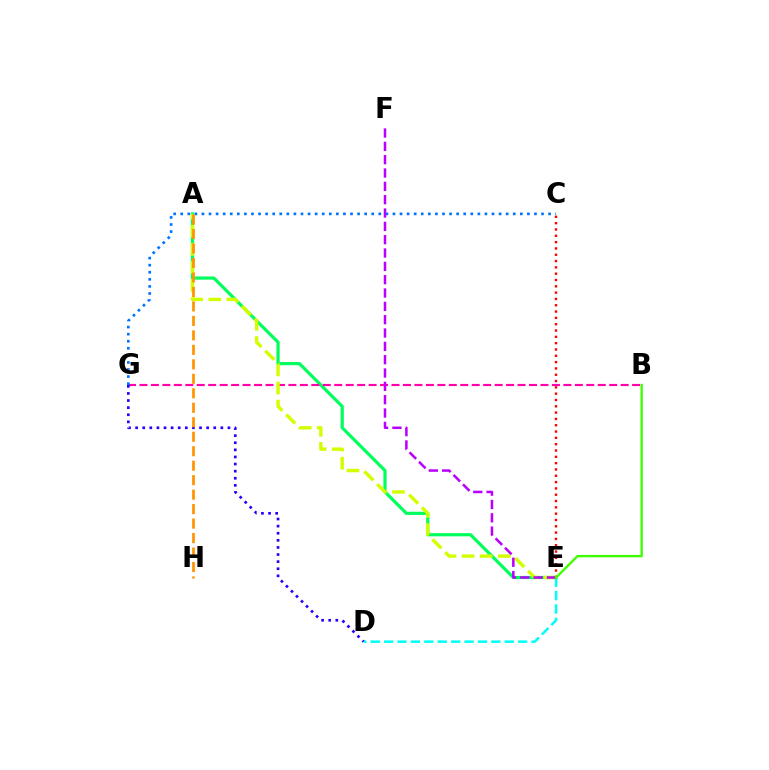{('A', 'E'): [{'color': '#00ff5c', 'line_style': 'solid', 'thickness': 2.3}, {'color': '#d1ff00', 'line_style': 'dashed', 'thickness': 2.46}], ('B', 'G'): [{'color': '#ff00ac', 'line_style': 'dashed', 'thickness': 1.56}], ('C', 'E'): [{'color': '#ff0000', 'line_style': 'dotted', 'thickness': 1.72}], ('D', 'E'): [{'color': '#00fff6', 'line_style': 'dashed', 'thickness': 1.82}], ('C', 'G'): [{'color': '#0074ff', 'line_style': 'dotted', 'thickness': 1.92}], ('D', 'G'): [{'color': '#2500ff', 'line_style': 'dotted', 'thickness': 1.93}], ('A', 'H'): [{'color': '#ff9400', 'line_style': 'dashed', 'thickness': 1.97}], ('E', 'F'): [{'color': '#b900ff', 'line_style': 'dashed', 'thickness': 1.81}], ('B', 'E'): [{'color': '#3dff00', 'line_style': 'solid', 'thickness': 1.7}]}